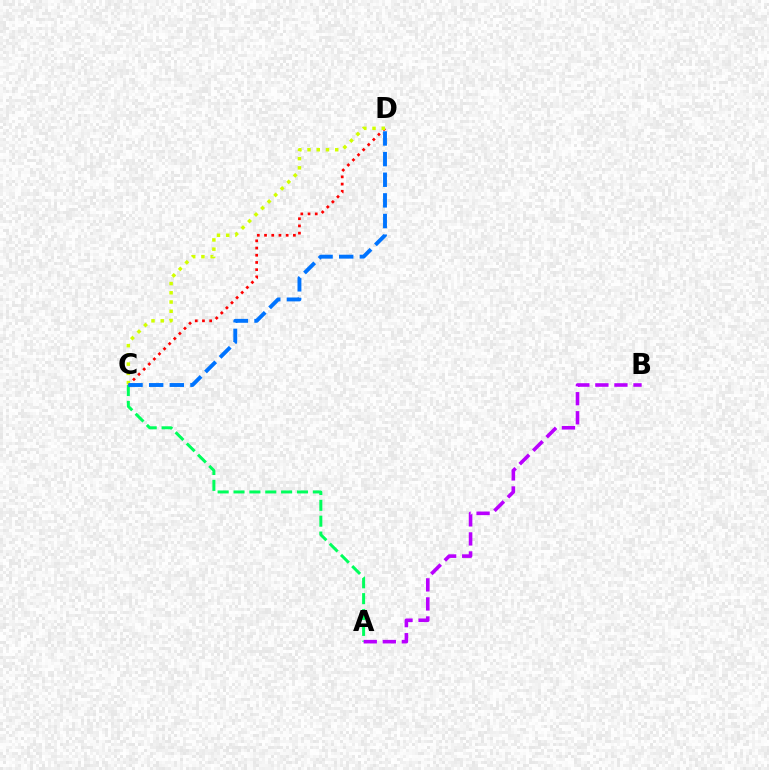{('C', 'D'): [{'color': '#ff0000', 'line_style': 'dotted', 'thickness': 1.96}, {'color': '#d1ff00', 'line_style': 'dotted', 'thickness': 2.51}, {'color': '#0074ff', 'line_style': 'dashed', 'thickness': 2.8}], ('A', 'C'): [{'color': '#00ff5c', 'line_style': 'dashed', 'thickness': 2.16}], ('A', 'B'): [{'color': '#b900ff', 'line_style': 'dashed', 'thickness': 2.59}]}